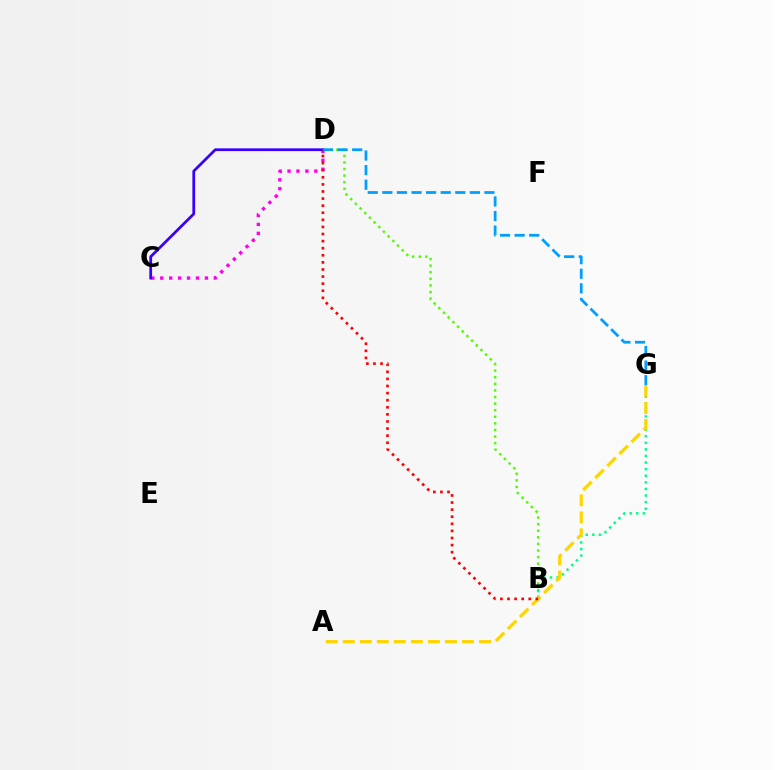{('C', 'D'): [{'color': '#ff00ed', 'line_style': 'dotted', 'thickness': 2.43}, {'color': '#3700ff', 'line_style': 'solid', 'thickness': 1.97}], ('B', 'D'): [{'color': '#4fff00', 'line_style': 'dotted', 'thickness': 1.79}, {'color': '#ff0000', 'line_style': 'dotted', 'thickness': 1.93}], ('D', 'G'): [{'color': '#009eff', 'line_style': 'dashed', 'thickness': 1.98}], ('B', 'G'): [{'color': '#00ff86', 'line_style': 'dotted', 'thickness': 1.79}], ('A', 'G'): [{'color': '#ffd500', 'line_style': 'dashed', 'thickness': 2.31}]}